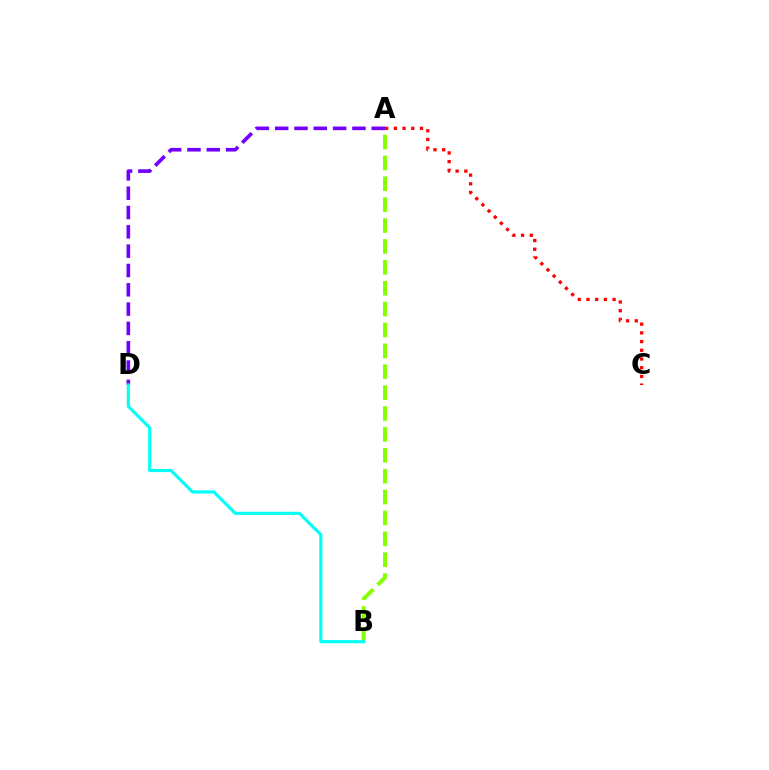{('A', 'D'): [{'color': '#7200ff', 'line_style': 'dashed', 'thickness': 2.62}], ('A', 'B'): [{'color': '#84ff00', 'line_style': 'dashed', 'thickness': 2.84}], ('A', 'C'): [{'color': '#ff0000', 'line_style': 'dotted', 'thickness': 2.37}], ('B', 'D'): [{'color': '#00fff6', 'line_style': 'solid', 'thickness': 2.24}]}